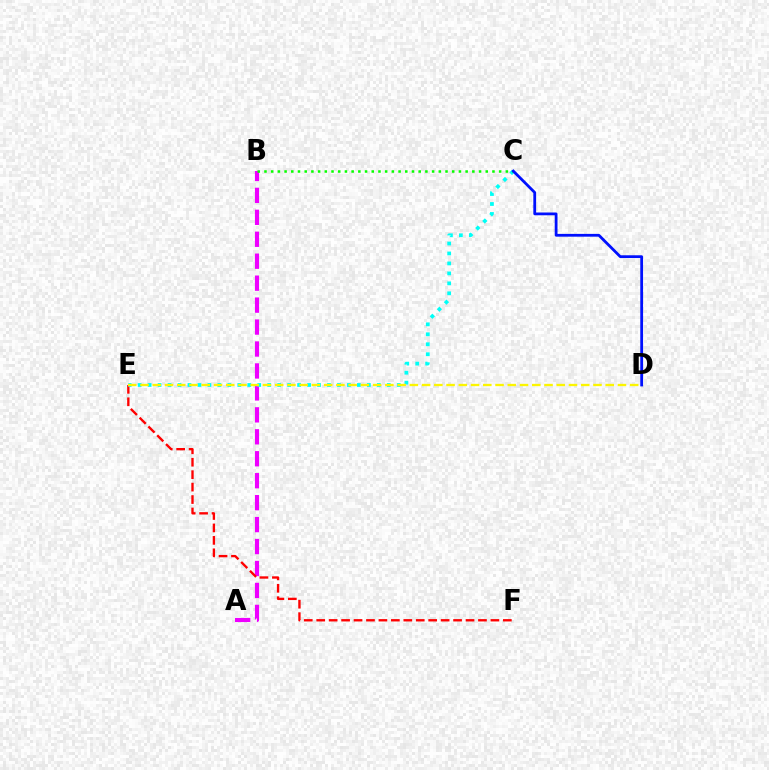{('A', 'B'): [{'color': '#ee00ff', 'line_style': 'dashed', 'thickness': 2.98}], ('E', 'F'): [{'color': '#ff0000', 'line_style': 'dashed', 'thickness': 1.69}], ('C', 'E'): [{'color': '#00fff6', 'line_style': 'dotted', 'thickness': 2.71}], ('B', 'C'): [{'color': '#08ff00', 'line_style': 'dotted', 'thickness': 1.82}], ('D', 'E'): [{'color': '#fcf500', 'line_style': 'dashed', 'thickness': 1.66}], ('C', 'D'): [{'color': '#0010ff', 'line_style': 'solid', 'thickness': 2.01}]}